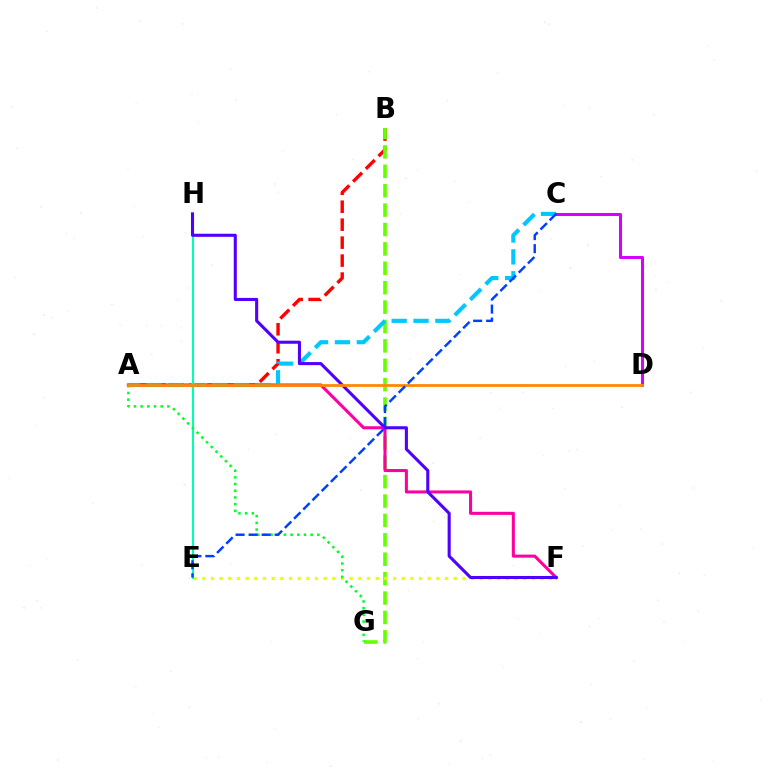{('A', 'B'): [{'color': '#ff0000', 'line_style': 'dashed', 'thickness': 2.44}], ('B', 'G'): [{'color': '#66ff00', 'line_style': 'dashed', 'thickness': 2.64}], ('E', 'F'): [{'color': '#eeff00', 'line_style': 'dotted', 'thickness': 2.36}], ('A', 'F'): [{'color': '#ff00a0', 'line_style': 'solid', 'thickness': 2.2}], ('A', 'C'): [{'color': '#00c7ff', 'line_style': 'dashed', 'thickness': 2.97}], ('E', 'H'): [{'color': '#00ffaf', 'line_style': 'solid', 'thickness': 1.5}], ('A', 'G'): [{'color': '#00ff27', 'line_style': 'dotted', 'thickness': 1.82}], ('F', 'H'): [{'color': '#4f00ff', 'line_style': 'solid', 'thickness': 2.22}], ('C', 'D'): [{'color': '#d600ff', 'line_style': 'solid', 'thickness': 2.19}], ('A', 'D'): [{'color': '#ff8800', 'line_style': 'solid', 'thickness': 1.98}], ('C', 'E'): [{'color': '#003fff', 'line_style': 'dashed', 'thickness': 1.77}]}